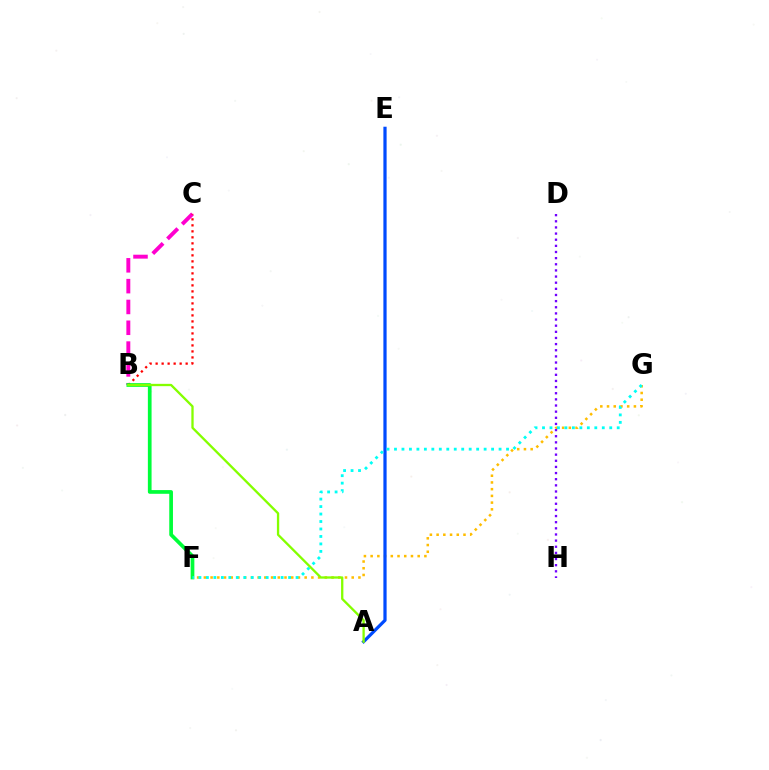{('F', 'G'): [{'color': '#ffbd00', 'line_style': 'dotted', 'thickness': 1.83}, {'color': '#00fff6', 'line_style': 'dotted', 'thickness': 2.03}], ('B', 'C'): [{'color': '#ff00cf', 'line_style': 'dashed', 'thickness': 2.83}, {'color': '#ff0000', 'line_style': 'dotted', 'thickness': 1.63}], ('A', 'E'): [{'color': '#004bff', 'line_style': 'solid', 'thickness': 2.32}], ('B', 'F'): [{'color': '#00ff39', 'line_style': 'solid', 'thickness': 2.67}], ('D', 'H'): [{'color': '#7200ff', 'line_style': 'dotted', 'thickness': 1.67}], ('A', 'B'): [{'color': '#84ff00', 'line_style': 'solid', 'thickness': 1.66}]}